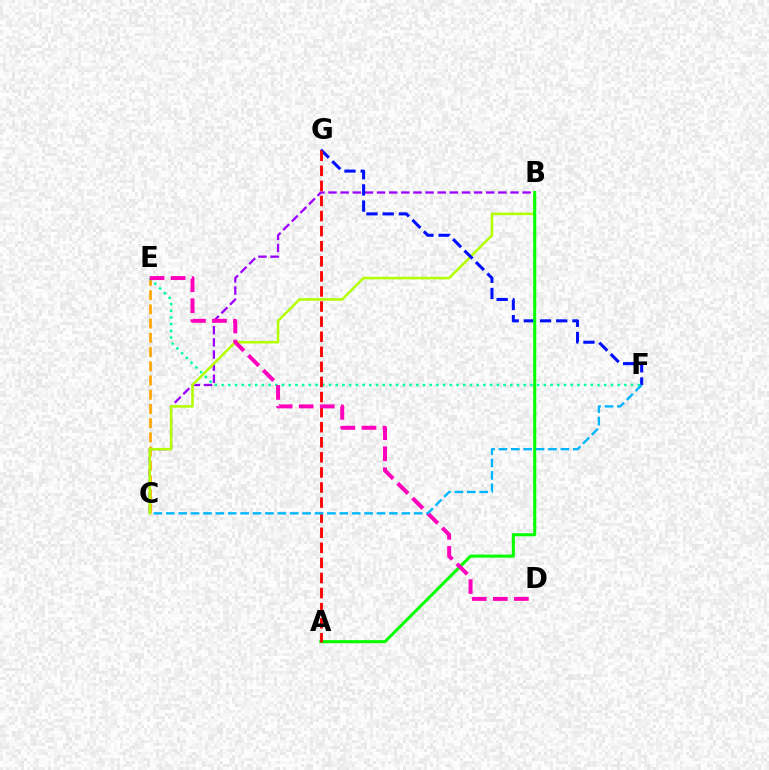{('B', 'C'): [{'color': '#9b00ff', 'line_style': 'dashed', 'thickness': 1.65}, {'color': '#b3ff00', 'line_style': 'solid', 'thickness': 1.83}], ('C', 'E'): [{'color': '#ffa500', 'line_style': 'dashed', 'thickness': 1.93}], ('E', 'F'): [{'color': '#00ff9d', 'line_style': 'dotted', 'thickness': 1.82}], ('F', 'G'): [{'color': '#0010ff', 'line_style': 'dashed', 'thickness': 2.2}], ('A', 'B'): [{'color': '#08ff00', 'line_style': 'solid', 'thickness': 2.2}], ('A', 'G'): [{'color': '#ff0000', 'line_style': 'dashed', 'thickness': 2.05}], ('D', 'E'): [{'color': '#ff00bd', 'line_style': 'dashed', 'thickness': 2.86}], ('C', 'F'): [{'color': '#00b5ff', 'line_style': 'dashed', 'thickness': 1.68}]}